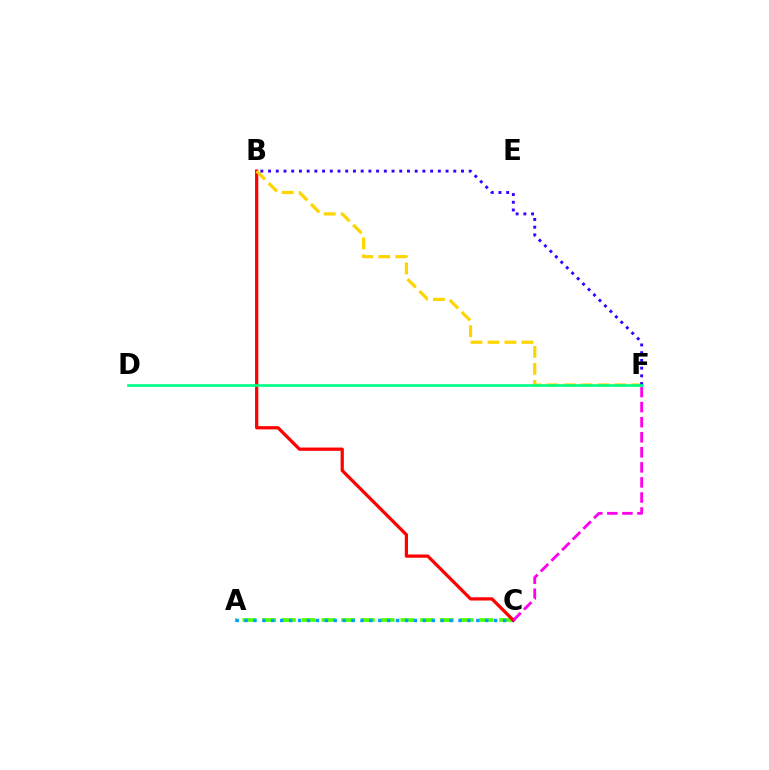{('A', 'C'): [{'color': '#4fff00', 'line_style': 'dashed', 'thickness': 2.68}, {'color': '#009eff', 'line_style': 'dotted', 'thickness': 2.42}], ('B', 'C'): [{'color': '#ff0000', 'line_style': 'solid', 'thickness': 2.34}], ('C', 'F'): [{'color': '#ff00ed', 'line_style': 'dashed', 'thickness': 2.05}], ('B', 'F'): [{'color': '#ffd500', 'line_style': 'dashed', 'thickness': 2.31}, {'color': '#3700ff', 'line_style': 'dotted', 'thickness': 2.1}], ('D', 'F'): [{'color': '#00ff86', 'line_style': 'solid', 'thickness': 1.91}]}